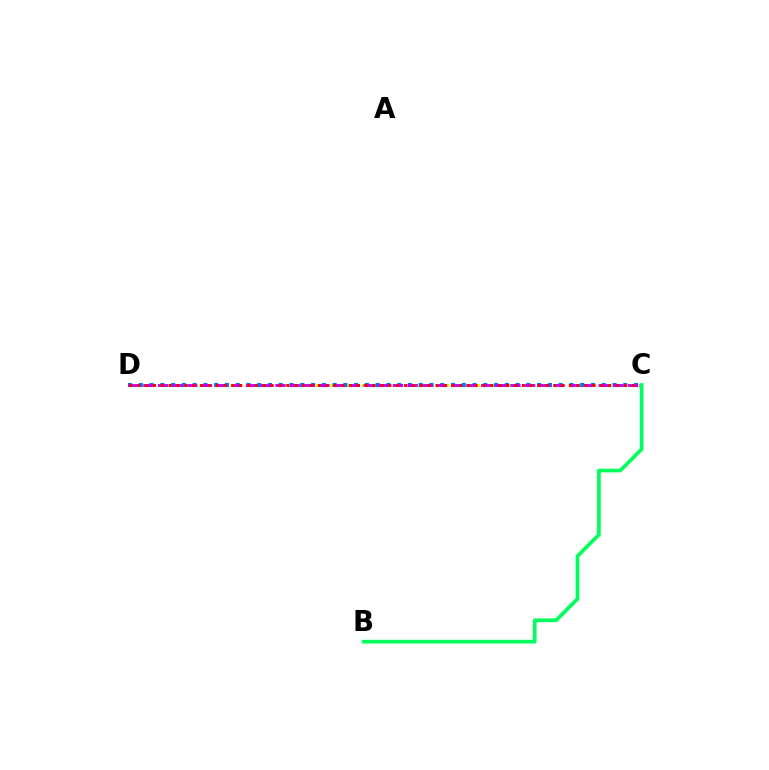{('C', 'D'): [{'color': '#d1ff00', 'line_style': 'dotted', 'thickness': 2.1}, {'color': '#0074ff', 'line_style': 'dotted', 'thickness': 2.93}, {'color': '#b900ff', 'line_style': 'dashed', 'thickness': 2.0}, {'color': '#ff0000', 'line_style': 'dotted', 'thickness': 2.13}], ('B', 'C'): [{'color': '#00ff5c', 'line_style': 'solid', 'thickness': 2.66}]}